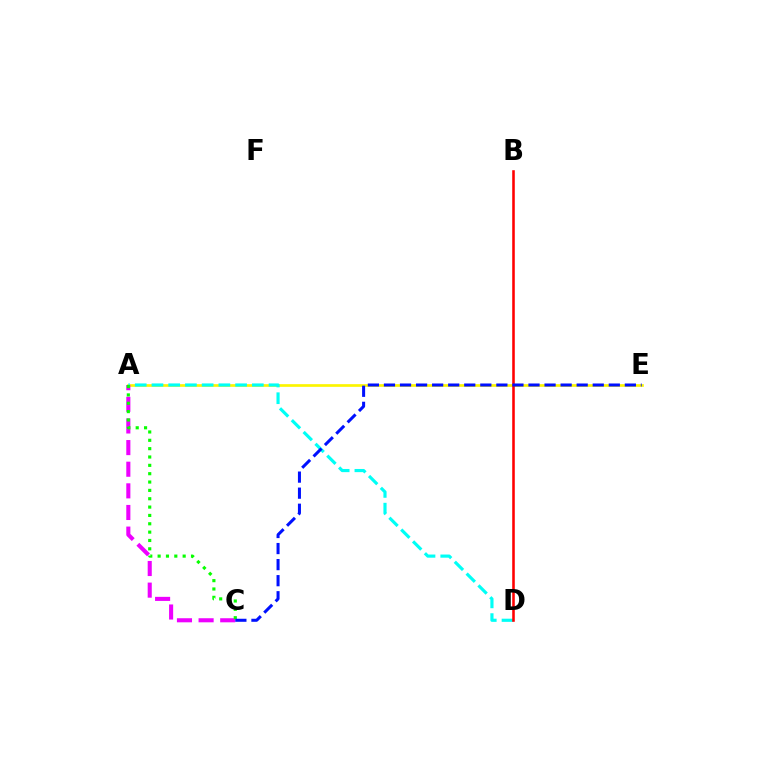{('A', 'E'): [{'color': '#fcf500', 'line_style': 'solid', 'thickness': 1.93}], ('A', 'C'): [{'color': '#ee00ff', 'line_style': 'dashed', 'thickness': 2.94}, {'color': '#08ff00', 'line_style': 'dotted', 'thickness': 2.27}], ('A', 'D'): [{'color': '#00fff6', 'line_style': 'dashed', 'thickness': 2.27}], ('B', 'D'): [{'color': '#ff0000', 'line_style': 'solid', 'thickness': 1.85}], ('C', 'E'): [{'color': '#0010ff', 'line_style': 'dashed', 'thickness': 2.18}]}